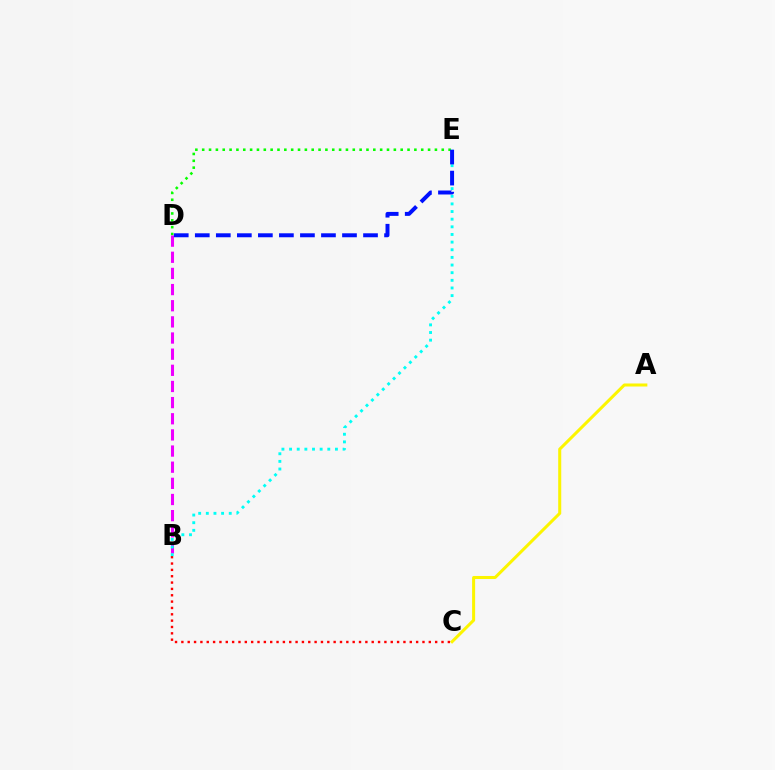{('A', 'C'): [{'color': '#fcf500', 'line_style': 'solid', 'thickness': 2.18}], ('B', 'C'): [{'color': '#ff0000', 'line_style': 'dotted', 'thickness': 1.72}], ('D', 'E'): [{'color': '#08ff00', 'line_style': 'dotted', 'thickness': 1.86}, {'color': '#0010ff', 'line_style': 'dashed', 'thickness': 2.86}], ('B', 'D'): [{'color': '#ee00ff', 'line_style': 'dashed', 'thickness': 2.19}], ('B', 'E'): [{'color': '#00fff6', 'line_style': 'dotted', 'thickness': 2.08}]}